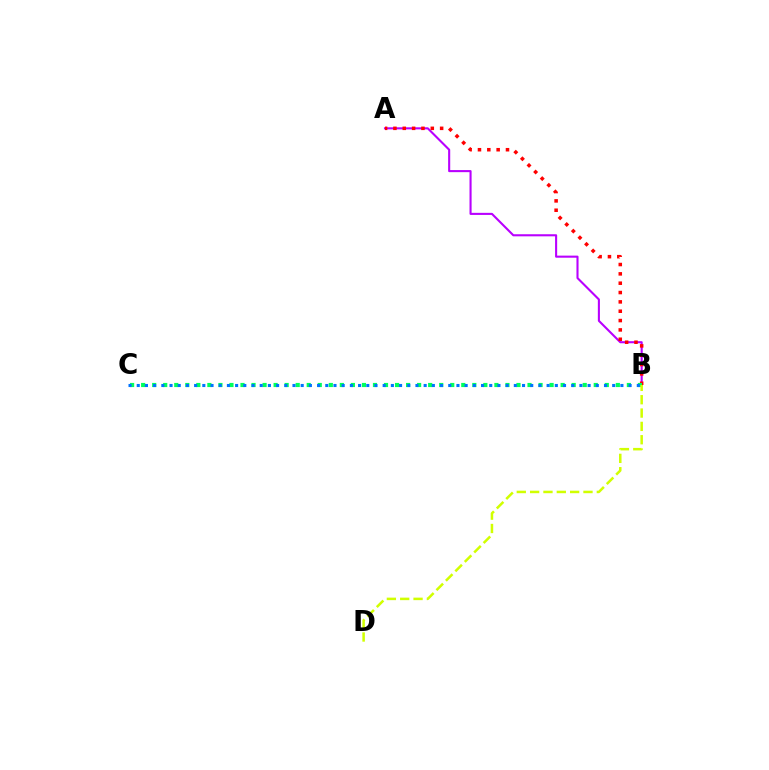{('A', 'B'): [{'color': '#b900ff', 'line_style': 'solid', 'thickness': 1.51}, {'color': '#ff0000', 'line_style': 'dotted', 'thickness': 2.54}], ('B', 'C'): [{'color': '#00ff5c', 'line_style': 'dotted', 'thickness': 3.0}, {'color': '#0074ff', 'line_style': 'dotted', 'thickness': 2.23}], ('B', 'D'): [{'color': '#d1ff00', 'line_style': 'dashed', 'thickness': 1.81}]}